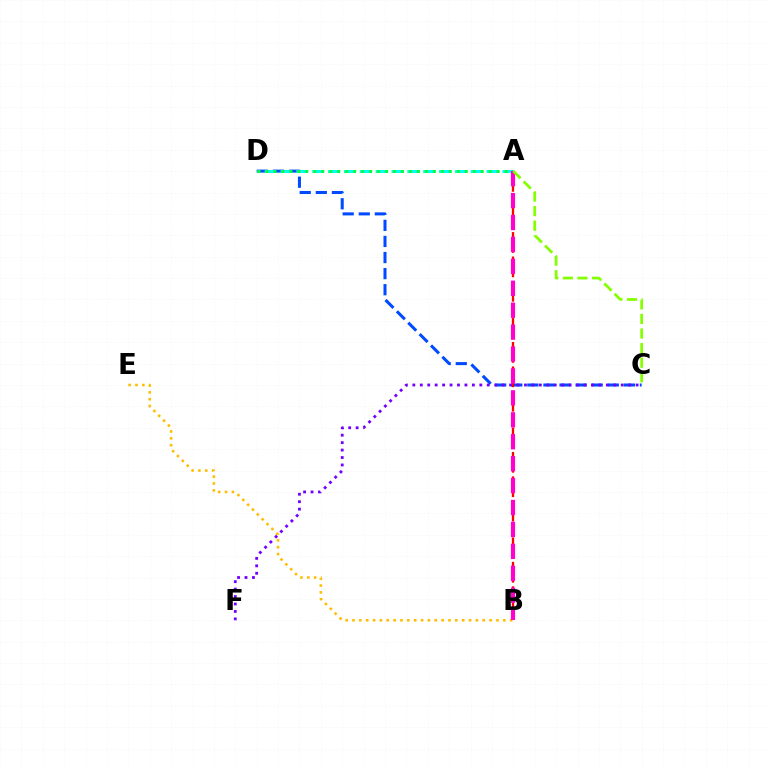{('B', 'E'): [{'color': '#ffbd00', 'line_style': 'dotted', 'thickness': 1.86}], ('C', 'D'): [{'color': '#004bff', 'line_style': 'dashed', 'thickness': 2.19}], ('A', 'D'): [{'color': '#00fff6', 'line_style': 'dashed', 'thickness': 2.15}, {'color': '#00ff39', 'line_style': 'dotted', 'thickness': 2.17}], ('A', 'B'): [{'color': '#ff0000', 'line_style': 'dashed', 'thickness': 1.66}, {'color': '#ff00cf', 'line_style': 'dashed', 'thickness': 2.98}], ('C', 'F'): [{'color': '#7200ff', 'line_style': 'dotted', 'thickness': 2.02}], ('A', 'C'): [{'color': '#84ff00', 'line_style': 'dashed', 'thickness': 1.98}]}